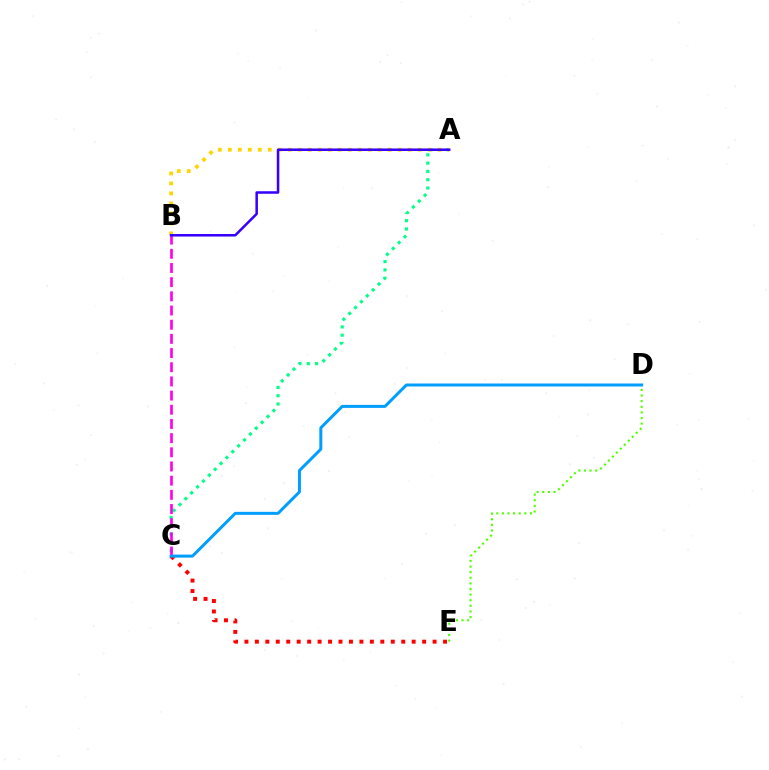{('C', 'E'): [{'color': '#ff0000', 'line_style': 'dotted', 'thickness': 2.84}], ('A', 'C'): [{'color': '#00ff86', 'line_style': 'dotted', 'thickness': 2.26}], ('B', 'C'): [{'color': '#ff00ed', 'line_style': 'dashed', 'thickness': 1.93}], ('D', 'E'): [{'color': '#4fff00', 'line_style': 'dotted', 'thickness': 1.53}], ('A', 'B'): [{'color': '#ffd500', 'line_style': 'dotted', 'thickness': 2.71}, {'color': '#3700ff', 'line_style': 'solid', 'thickness': 1.82}], ('C', 'D'): [{'color': '#009eff', 'line_style': 'solid', 'thickness': 2.15}]}